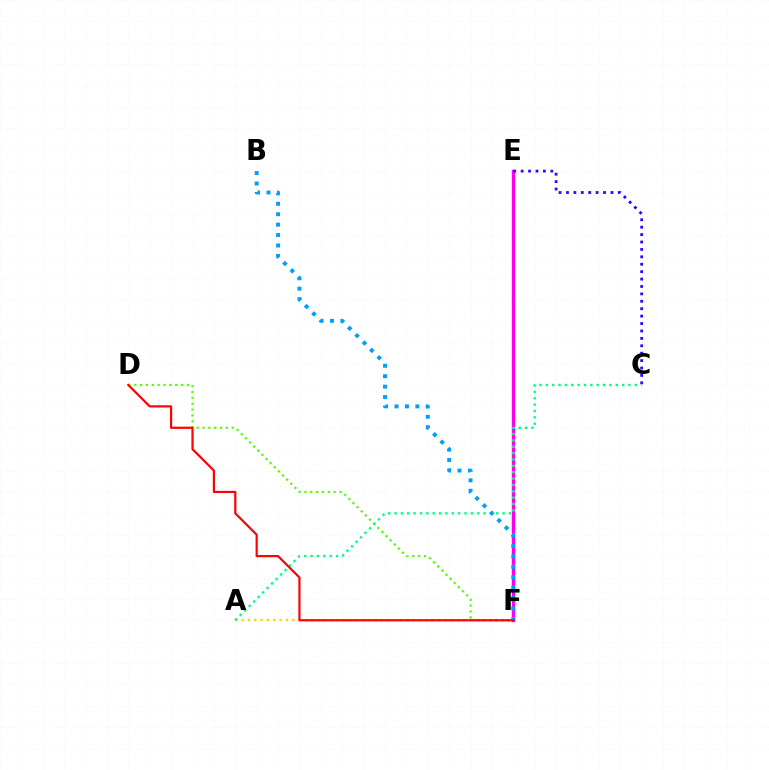{('E', 'F'): [{'color': '#ff00ed', 'line_style': 'solid', 'thickness': 2.45}], ('A', 'F'): [{'color': '#ffd500', 'line_style': 'dotted', 'thickness': 1.72}], ('D', 'F'): [{'color': '#4fff00', 'line_style': 'dotted', 'thickness': 1.59}, {'color': '#ff0000', 'line_style': 'solid', 'thickness': 1.58}], ('C', 'E'): [{'color': '#3700ff', 'line_style': 'dotted', 'thickness': 2.01}], ('A', 'C'): [{'color': '#00ff86', 'line_style': 'dotted', 'thickness': 1.73}], ('B', 'F'): [{'color': '#009eff', 'line_style': 'dotted', 'thickness': 2.83}]}